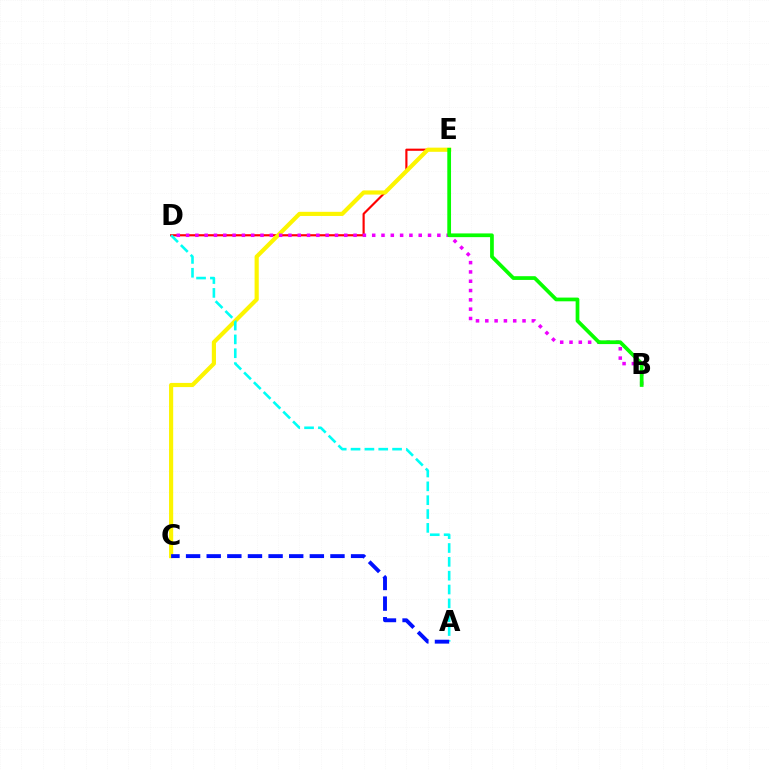{('D', 'E'): [{'color': '#ff0000', 'line_style': 'solid', 'thickness': 1.56}], ('C', 'E'): [{'color': '#fcf500', 'line_style': 'solid', 'thickness': 2.99}], ('B', 'D'): [{'color': '#ee00ff', 'line_style': 'dotted', 'thickness': 2.53}], ('A', 'D'): [{'color': '#00fff6', 'line_style': 'dashed', 'thickness': 1.88}], ('A', 'C'): [{'color': '#0010ff', 'line_style': 'dashed', 'thickness': 2.8}], ('B', 'E'): [{'color': '#08ff00', 'line_style': 'solid', 'thickness': 2.68}]}